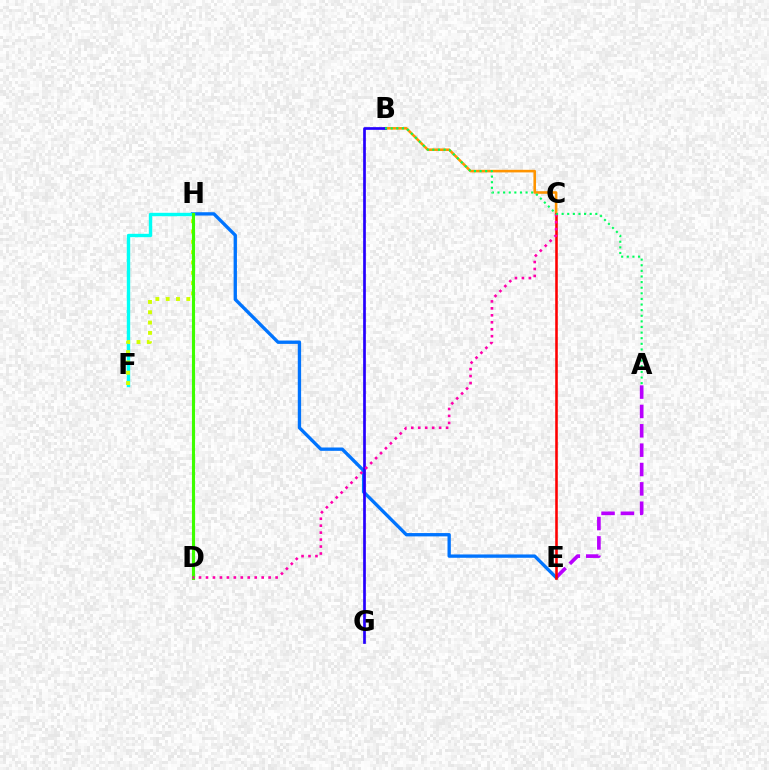{('A', 'E'): [{'color': '#b900ff', 'line_style': 'dashed', 'thickness': 2.63}], ('E', 'H'): [{'color': '#0074ff', 'line_style': 'solid', 'thickness': 2.4}], ('F', 'H'): [{'color': '#00fff6', 'line_style': 'solid', 'thickness': 2.44}, {'color': '#d1ff00', 'line_style': 'dotted', 'thickness': 2.8}], ('B', 'C'): [{'color': '#ff9400', 'line_style': 'solid', 'thickness': 1.87}], ('C', 'E'): [{'color': '#ff0000', 'line_style': 'solid', 'thickness': 1.85}], ('B', 'G'): [{'color': '#2500ff', 'line_style': 'solid', 'thickness': 1.95}], ('D', 'H'): [{'color': '#3dff00', 'line_style': 'solid', 'thickness': 2.24}], ('C', 'D'): [{'color': '#ff00ac', 'line_style': 'dotted', 'thickness': 1.89}], ('A', 'B'): [{'color': '#00ff5c', 'line_style': 'dotted', 'thickness': 1.53}]}